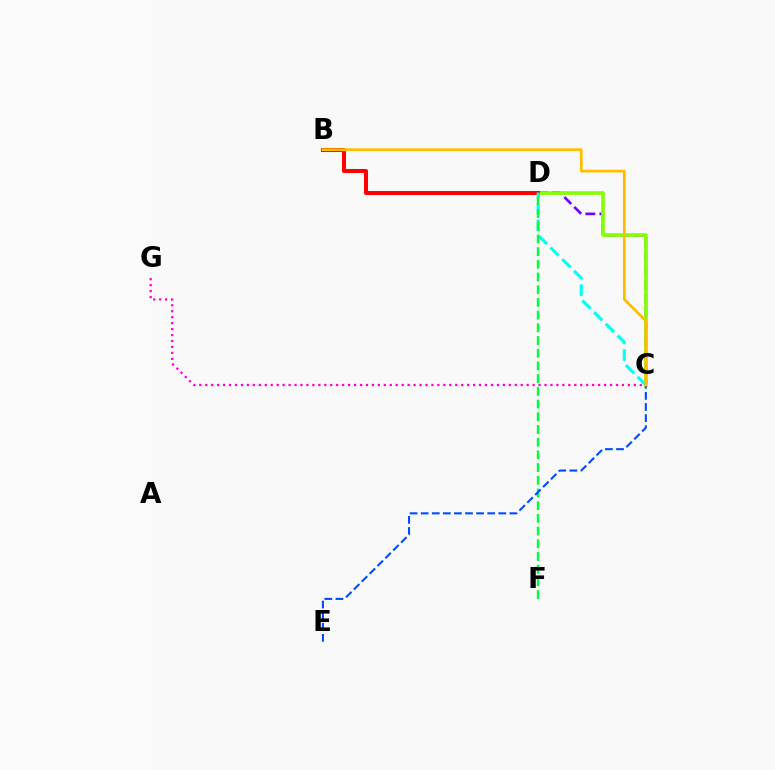{('C', 'G'): [{'color': '#ff00cf', 'line_style': 'dotted', 'thickness': 1.62}], ('C', 'D'): [{'color': '#7200ff', 'line_style': 'dashed', 'thickness': 1.9}, {'color': '#84ff00', 'line_style': 'solid', 'thickness': 2.6}, {'color': '#00fff6', 'line_style': 'dashed', 'thickness': 2.25}], ('B', 'D'): [{'color': '#ff0000', 'line_style': 'solid', 'thickness': 2.92}], ('D', 'F'): [{'color': '#00ff39', 'line_style': 'dashed', 'thickness': 1.73}], ('C', 'E'): [{'color': '#004bff', 'line_style': 'dashed', 'thickness': 1.51}], ('B', 'C'): [{'color': '#ffbd00', 'line_style': 'solid', 'thickness': 1.98}]}